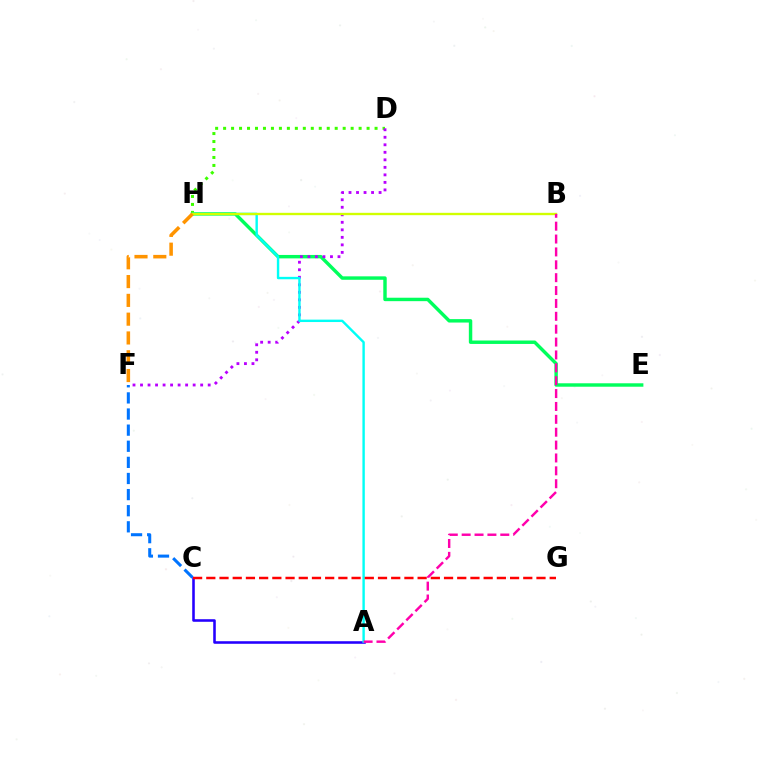{('C', 'F'): [{'color': '#0074ff', 'line_style': 'dashed', 'thickness': 2.19}], ('E', 'H'): [{'color': '#00ff5c', 'line_style': 'solid', 'thickness': 2.47}], ('D', 'H'): [{'color': '#3dff00', 'line_style': 'dotted', 'thickness': 2.17}], ('D', 'F'): [{'color': '#b900ff', 'line_style': 'dotted', 'thickness': 2.04}], ('A', 'C'): [{'color': '#2500ff', 'line_style': 'solid', 'thickness': 1.85}], ('A', 'H'): [{'color': '#00fff6', 'line_style': 'solid', 'thickness': 1.73}], ('C', 'G'): [{'color': '#ff0000', 'line_style': 'dashed', 'thickness': 1.79}], ('B', 'H'): [{'color': '#d1ff00', 'line_style': 'solid', 'thickness': 1.69}], ('A', 'B'): [{'color': '#ff00ac', 'line_style': 'dashed', 'thickness': 1.75}], ('F', 'H'): [{'color': '#ff9400', 'line_style': 'dashed', 'thickness': 2.55}]}